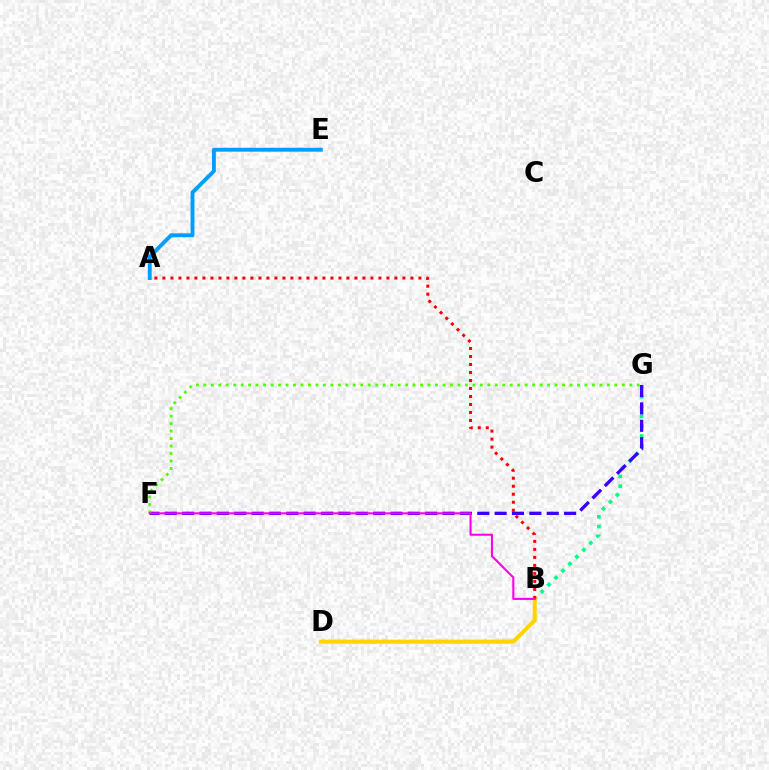{('B', 'G'): [{'color': '#00ff86', 'line_style': 'dotted', 'thickness': 2.67}], ('B', 'D'): [{'color': '#ffd500', 'line_style': 'solid', 'thickness': 2.94}], ('A', 'B'): [{'color': '#ff0000', 'line_style': 'dotted', 'thickness': 2.17}], ('F', 'G'): [{'color': '#3700ff', 'line_style': 'dashed', 'thickness': 2.36}, {'color': '#4fff00', 'line_style': 'dotted', 'thickness': 2.03}], ('A', 'E'): [{'color': '#009eff', 'line_style': 'solid', 'thickness': 2.81}], ('B', 'F'): [{'color': '#ff00ed', 'line_style': 'solid', 'thickness': 1.51}]}